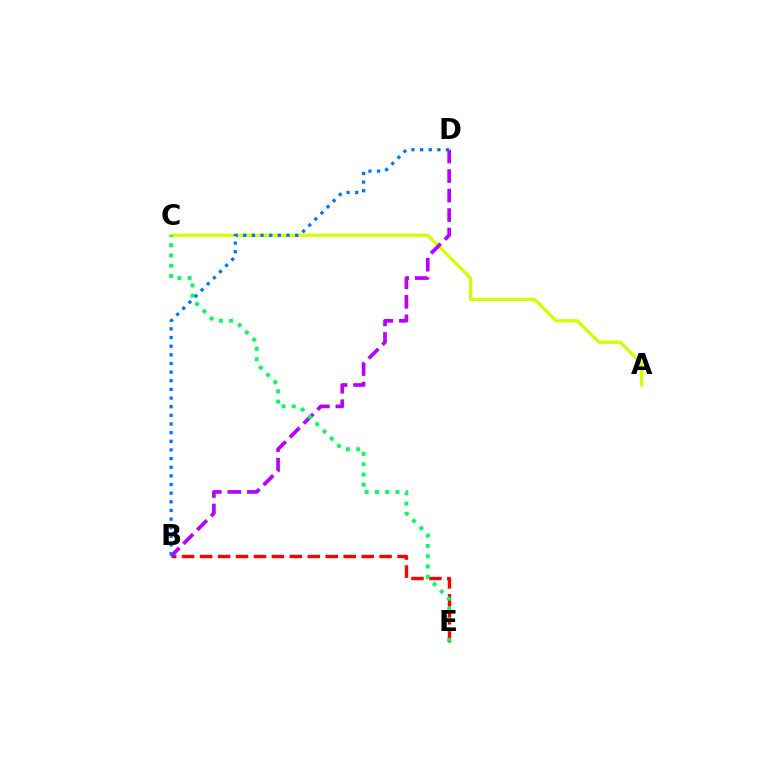{('A', 'C'): [{'color': '#d1ff00', 'line_style': 'solid', 'thickness': 2.33}], ('B', 'E'): [{'color': '#ff0000', 'line_style': 'dashed', 'thickness': 2.44}], ('B', 'D'): [{'color': '#b900ff', 'line_style': 'dashed', 'thickness': 2.65}, {'color': '#0074ff', 'line_style': 'dotted', 'thickness': 2.35}], ('C', 'E'): [{'color': '#00ff5c', 'line_style': 'dotted', 'thickness': 2.79}]}